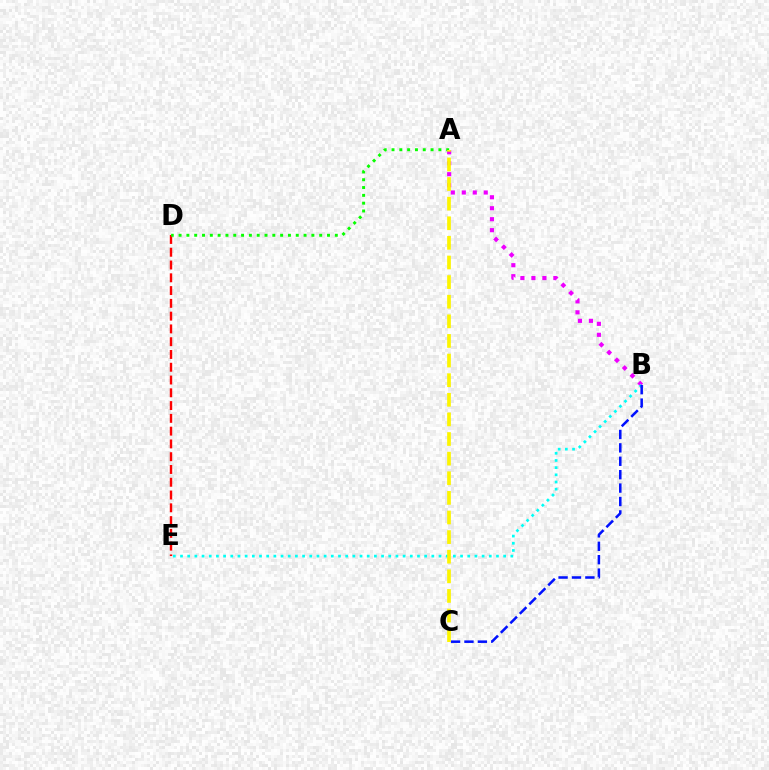{('A', 'B'): [{'color': '#ee00ff', 'line_style': 'dotted', 'thickness': 2.98}], ('D', 'E'): [{'color': '#ff0000', 'line_style': 'dashed', 'thickness': 1.74}], ('B', 'E'): [{'color': '#00fff6', 'line_style': 'dotted', 'thickness': 1.95}], ('A', 'D'): [{'color': '#08ff00', 'line_style': 'dotted', 'thickness': 2.12}], ('B', 'C'): [{'color': '#0010ff', 'line_style': 'dashed', 'thickness': 1.82}], ('A', 'C'): [{'color': '#fcf500', 'line_style': 'dashed', 'thickness': 2.66}]}